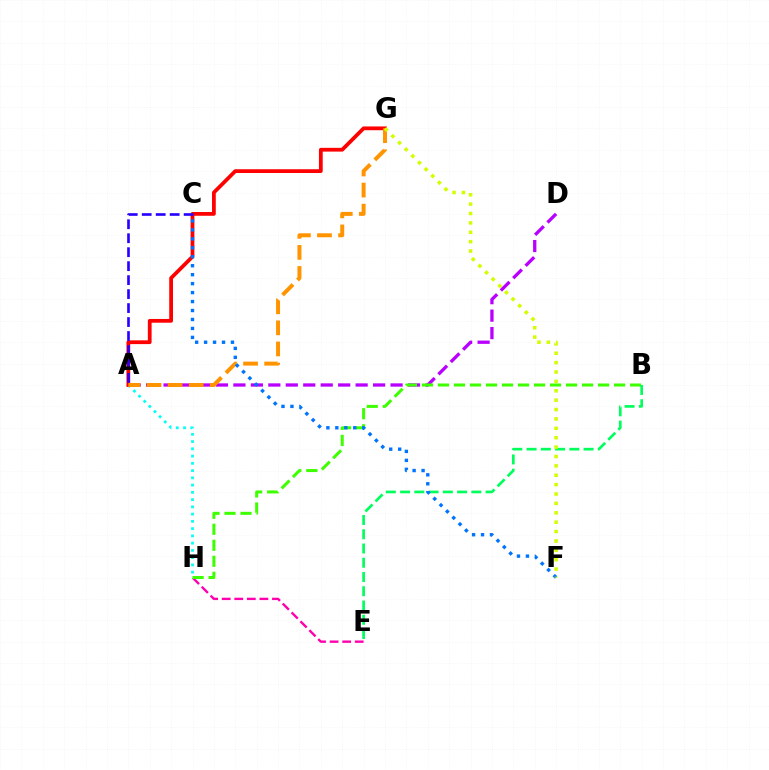{('E', 'H'): [{'color': '#ff00ac', 'line_style': 'dashed', 'thickness': 1.71}], ('A', 'H'): [{'color': '#00fff6', 'line_style': 'dotted', 'thickness': 1.97}], ('A', 'D'): [{'color': '#b900ff', 'line_style': 'dashed', 'thickness': 2.37}], ('A', 'G'): [{'color': '#ff0000', 'line_style': 'solid', 'thickness': 2.71}, {'color': '#ff9400', 'line_style': 'dashed', 'thickness': 2.86}], ('B', 'H'): [{'color': '#3dff00', 'line_style': 'dashed', 'thickness': 2.18}], ('B', 'E'): [{'color': '#00ff5c', 'line_style': 'dashed', 'thickness': 1.94}], ('A', 'C'): [{'color': '#2500ff', 'line_style': 'dashed', 'thickness': 1.9}], ('C', 'F'): [{'color': '#0074ff', 'line_style': 'dotted', 'thickness': 2.43}], ('F', 'G'): [{'color': '#d1ff00', 'line_style': 'dotted', 'thickness': 2.55}]}